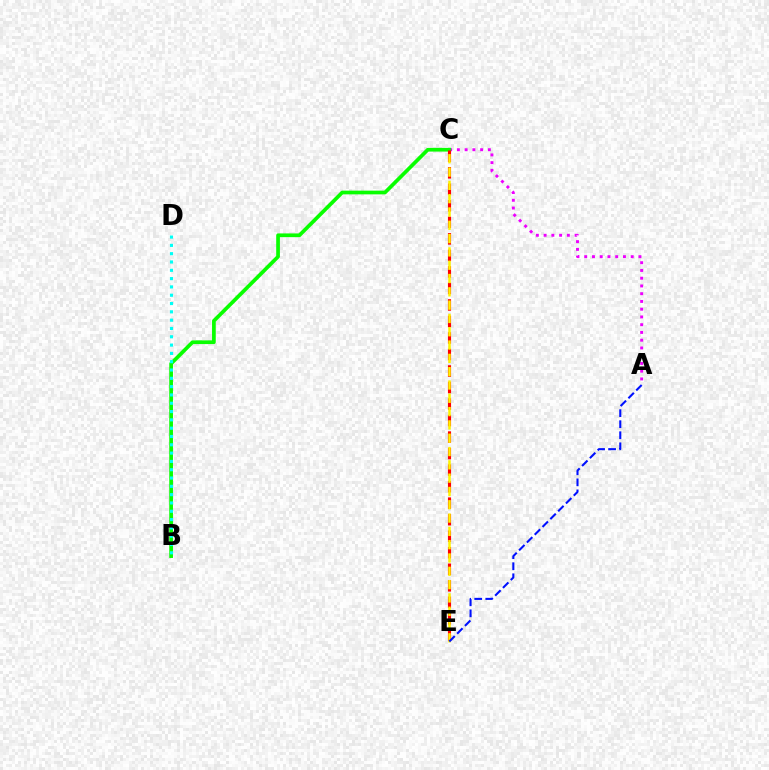{('A', 'C'): [{'color': '#ee00ff', 'line_style': 'dotted', 'thickness': 2.11}], ('B', 'C'): [{'color': '#08ff00', 'line_style': 'solid', 'thickness': 2.67}], ('C', 'E'): [{'color': '#ff0000', 'line_style': 'dashed', 'thickness': 2.24}, {'color': '#fcf500', 'line_style': 'dashed', 'thickness': 1.81}], ('B', 'D'): [{'color': '#00fff6', 'line_style': 'dotted', 'thickness': 2.26}], ('A', 'E'): [{'color': '#0010ff', 'line_style': 'dashed', 'thickness': 1.5}]}